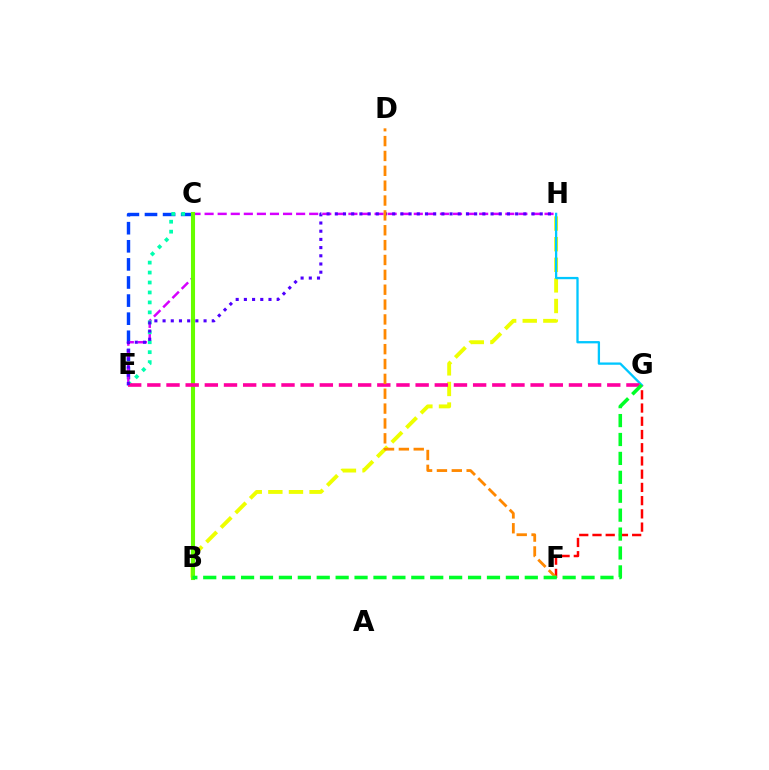{('C', 'E'): [{'color': '#003fff', 'line_style': 'dashed', 'thickness': 2.46}, {'color': '#00ffaf', 'line_style': 'dotted', 'thickness': 2.7}], ('B', 'H'): [{'color': '#eeff00', 'line_style': 'dashed', 'thickness': 2.8}], ('E', 'H'): [{'color': '#d600ff', 'line_style': 'dashed', 'thickness': 1.78}, {'color': '#4f00ff', 'line_style': 'dotted', 'thickness': 2.23}], ('F', 'G'): [{'color': '#ff0000', 'line_style': 'dashed', 'thickness': 1.8}], ('G', 'H'): [{'color': '#00c7ff', 'line_style': 'solid', 'thickness': 1.66}], ('B', 'C'): [{'color': '#66ff00', 'line_style': 'solid', 'thickness': 2.94}], ('E', 'G'): [{'color': '#ff00a0', 'line_style': 'dashed', 'thickness': 2.6}], ('D', 'F'): [{'color': '#ff8800', 'line_style': 'dashed', 'thickness': 2.02}], ('B', 'G'): [{'color': '#00ff27', 'line_style': 'dashed', 'thickness': 2.57}]}